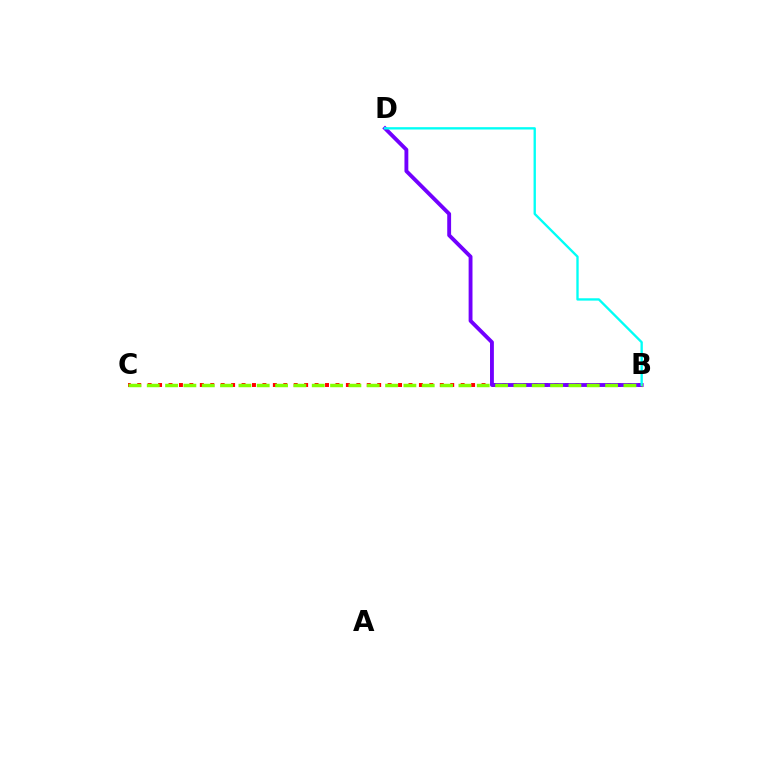{('B', 'C'): [{'color': '#ff0000', 'line_style': 'dotted', 'thickness': 2.83}, {'color': '#84ff00', 'line_style': 'dashed', 'thickness': 2.49}], ('B', 'D'): [{'color': '#7200ff', 'line_style': 'solid', 'thickness': 2.78}, {'color': '#00fff6', 'line_style': 'solid', 'thickness': 1.68}]}